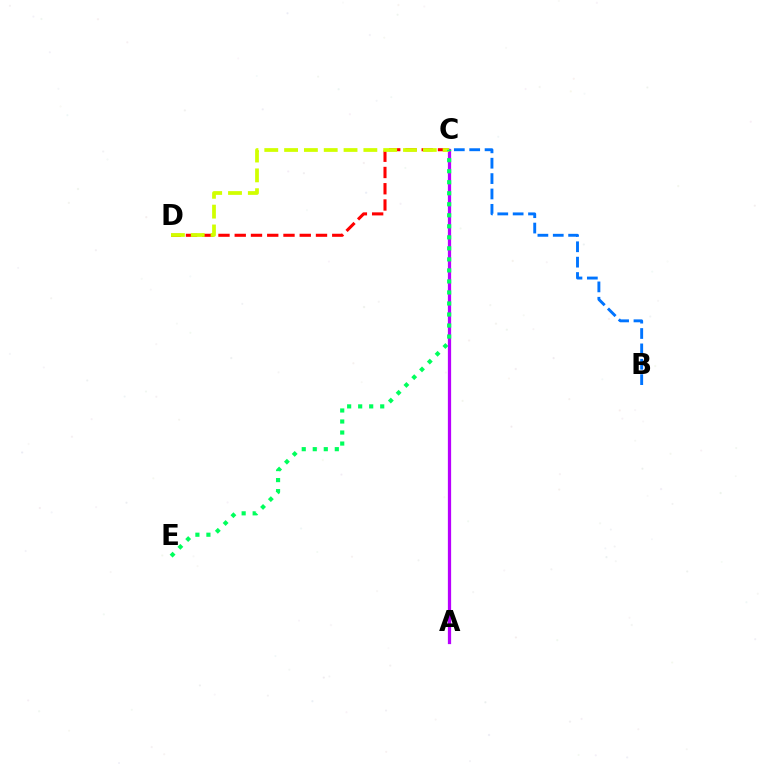{('C', 'D'): [{'color': '#ff0000', 'line_style': 'dashed', 'thickness': 2.21}, {'color': '#d1ff00', 'line_style': 'dashed', 'thickness': 2.69}], ('B', 'C'): [{'color': '#0074ff', 'line_style': 'dashed', 'thickness': 2.09}], ('A', 'C'): [{'color': '#b900ff', 'line_style': 'solid', 'thickness': 2.34}], ('C', 'E'): [{'color': '#00ff5c', 'line_style': 'dotted', 'thickness': 2.99}]}